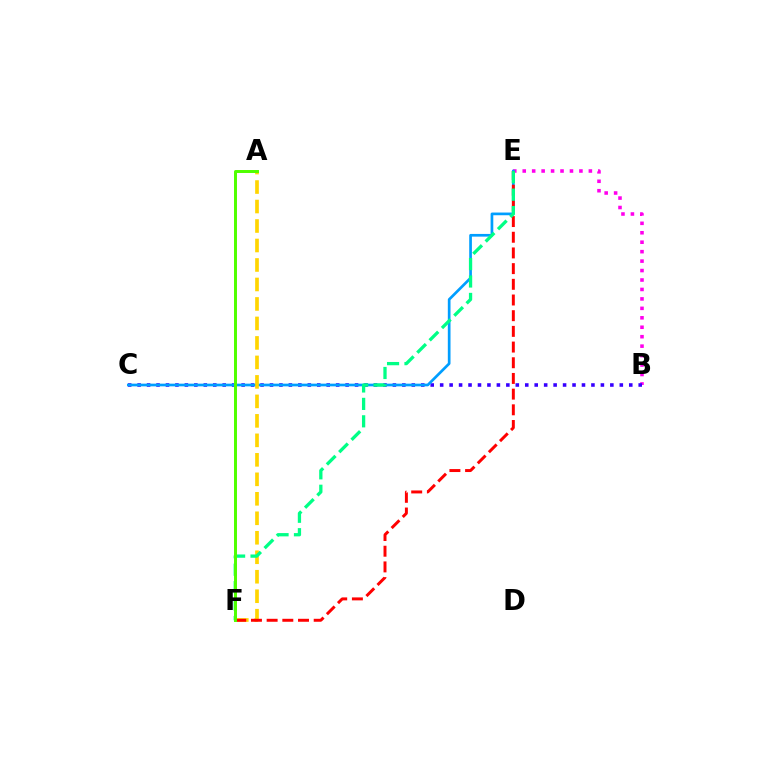{('B', 'E'): [{'color': '#ff00ed', 'line_style': 'dotted', 'thickness': 2.57}], ('B', 'C'): [{'color': '#3700ff', 'line_style': 'dotted', 'thickness': 2.57}], ('C', 'E'): [{'color': '#009eff', 'line_style': 'solid', 'thickness': 1.94}], ('A', 'F'): [{'color': '#ffd500', 'line_style': 'dashed', 'thickness': 2.65}, {'color': '#4fff00', 'line_style': 'solid', 'thickness': 2.14}], ('E', 'F'): [{'color': '#ff0000', 'line_style': 'dashed', 'thickness': 2.13}, {'color': '#00ff86', 'line_style': 'dashed', 'thickness': 2.37}]}